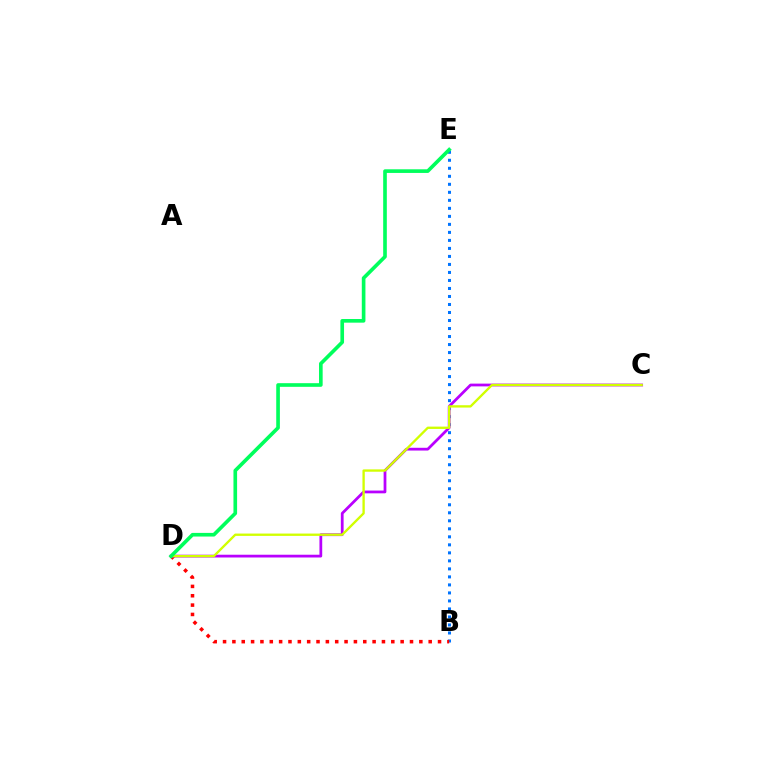{('B', 'E'): [{'color': '#0074ff', 'line_style': 'dotted', 'thickness': 2.18}], ('B', 'D'): [{'color': '#ff0000', 'line_style': 'dotted', 'thickness': 2.54}], ('C', 'D'): [{'color': '#b900ff', 'line_style': 'solid', 'thickness': 1.99}, {'color': '#d1ff00', 'line_style': 'solid', 'thickness': 1.68}], ('D', 'E'): [{'color': '#00ff5c', 'line_style': 'solid', 'thickness': 2.62}]}